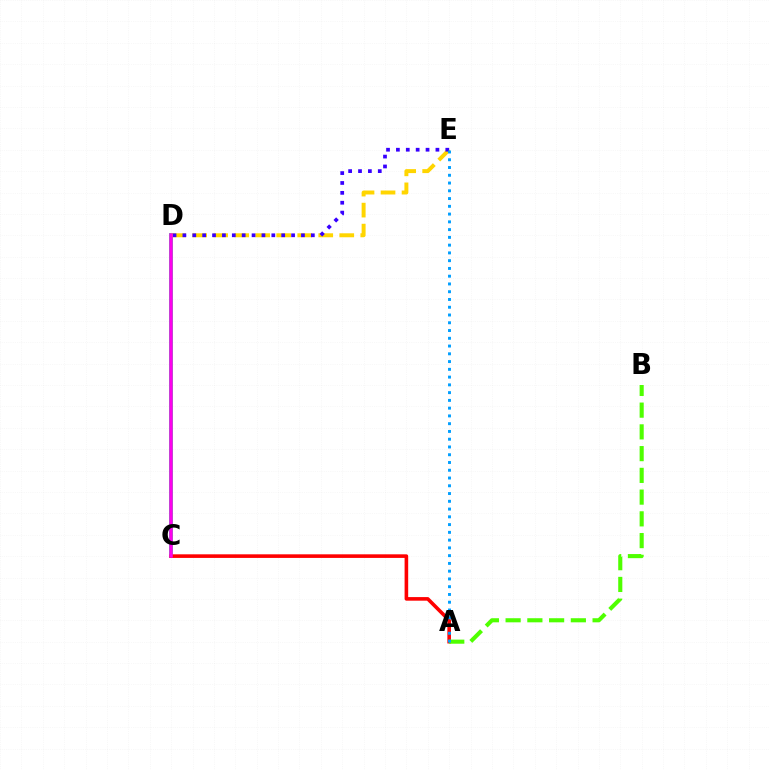{('C', 'D'): [{'color': '#00ff86', 'line_style': 'solid', 'thickness': 2.72}, {'color': '#ff00ed', 'line_style': 'solid', 'thickness': 2.52}], ('D', 'E'): [{'color': '#ffd500', 'line_style': 'dashed', 'thickness': 2.85}, {'color': '#3700ff', 'line_style': 'dotted', 'thickness': 2.68}], ('A', 'C'): [{'color': '#ff0000', 'line_style': 'solid', 'thickness': 2.59}], ('A', 'B'): [{'color': '#4fff00', 'line_style': 'dashed', 'thickness': 2.95}], ('A', 'E'): [{'color': '#009eff', 'line_style': 'dotted', 'thickness': 2.11}]}